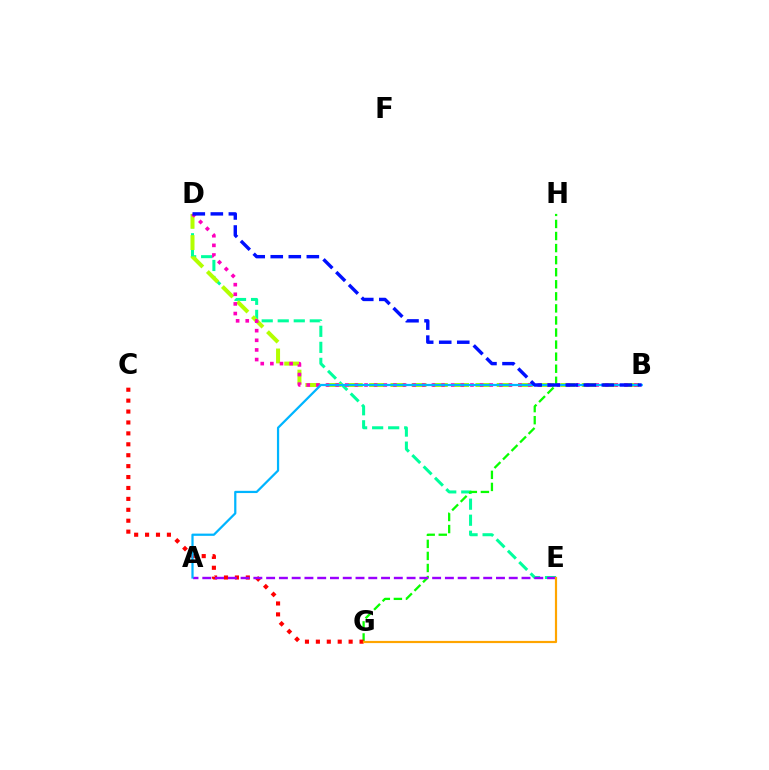{('D', 'E'): [{'color': '#00ff9d', 'line_style': 'dashed', 'thickness': 2.18}], ('B', 'D'): [{'color': '#b3ff00', 'line_style': 'dashed', 'thickness': 2.89}, {'color': '#ff00bd', 'line_style': 'dotted', 'thickness': 2.62}, {'color': '#0010ff', 'line_style': 'dashed', 'thickness': 2.45}], ('G', 'H'): [{'color': '#08ff00', 'line_style': 'dashed', 'thickness': 1.64}], ('C', 'G'): [{'color': '#ff0000', 'line_style': 'dotted', 'thickness': 2.97}], ('A', 'E'): [{'color': '#9b00ff', 'line_style': 'dashed', 'thickness': 1.73}], ('A', 'B'): [{'color': '#00b5ff', 'line_style': 'solid', 'thickness': 1.61}], ('E', 'G'): [{'color': '#ffa500', 'line_style': 'solid', 'thickness': 1.57}]}